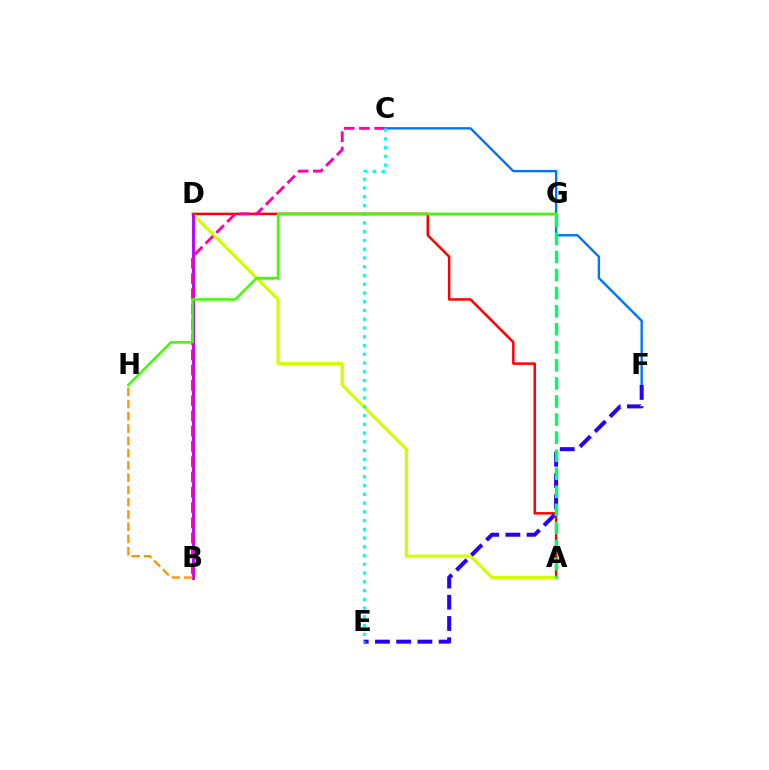{('C', 'F'): [{'color': '#0074ff', 'line_style': 'solid', 'thickness': 1.71}], ('A', 'D'): [{'color': '#ff0000', 'line_style': 'solid', 'thickness': 1.8}, {'color': '#d1ff00', 'line_style': 'solid', 'thickness': 2.32}], ('E', 'F'): [{'color': '#2500ff', 'line_style': 'dashed', 'thickness': 2.88}], ('B', 'D'): [{'color': '#b900ff', 'line_style': 'solid', 'thickness': 2.08}], ('B', 'C'): [{'color': '#ff00ac', 'line_style': 'dashed', 'thickness': 2.07}], ('A', 'G'): [{'color': '#00ff5c', 'line_style': 'dashed', 'thickness': 2.45}], ('B', 'H'): [{'color': '#ff9400', 'line_style': 'dashed', 'thickness': 1.67}], ('C', 'E'): [{'color': '#00fff6', 'line_style': 'dotted', 'thickness': 2.38}], ('G', 'H'): [{'color': '#3dff00', 'line_style': 'solid', 'thickness': 1.83}]}